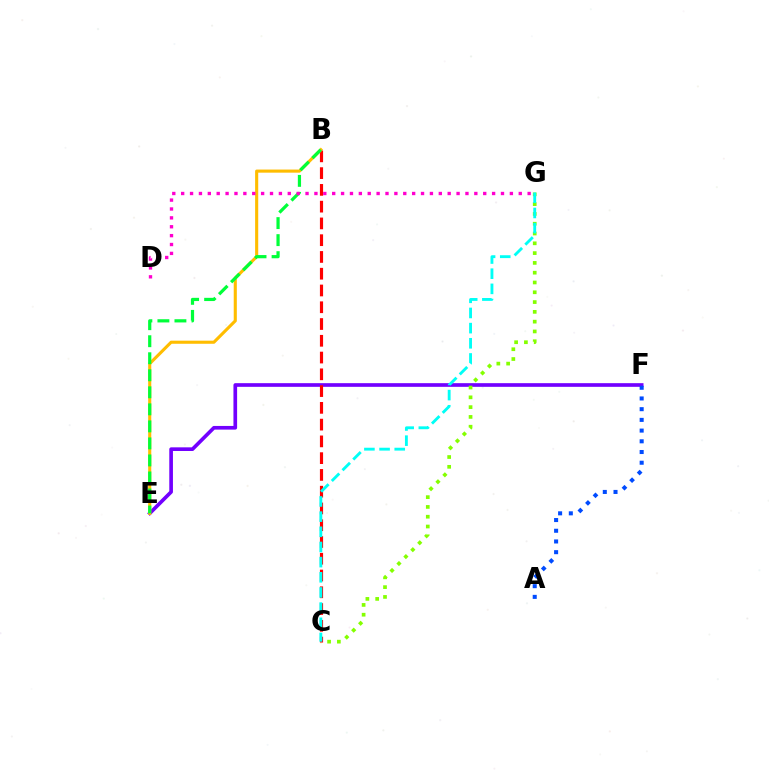{('E', 'F'): [{'color': '#7200ff', 'line_style': 'solid', 'thickness': 2.64}], ('C', 'G'): [{'color': '#84ff00', 'line_style': 'dotted', 'thickness': 2.66}, {'color': '#00fff6', 'line_style': 'dashed', 'thickness': 2.06}], ('B', 'C'): [{'color': '#ff0000', 'line_style': 'dashed', 'thickness': 2.28}], ('B', 'E'): [{'color': '#ffbd00', 'line_style': 'solid', 'thickness': 2.23}, {'color': '#00ff39', 'line_style': 'dashed', 'thickness': 2.31}], ('D', 'G'): [{'color': '#ff00cf', 'line_style': 'dotted', 'thickness': 2.41}], ('A', 'F'): [{'color': '#004bff', 'line_style': 'dotted', 'thickness': 2.91}]}